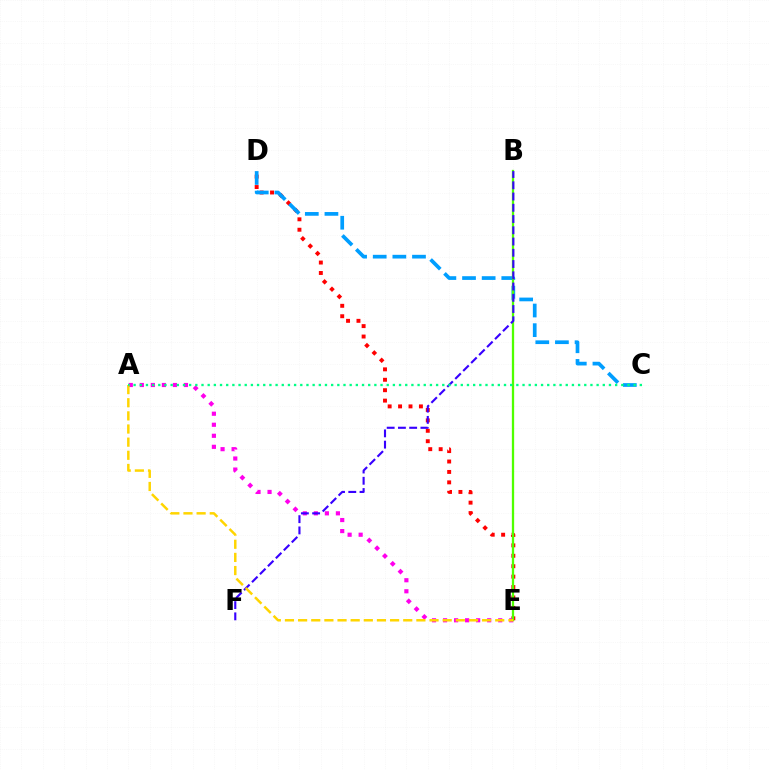{('D', 'E'): [{'color': '#ff0000', 'line_style': 'dotted', 'thickness': 2.83}], ('C', 'D'): [{'color': '#009eff', 'line_style': 'dashed', 'thickness': 2.67}], ('A', 'E'): [{'color': '#ff00ed', 'line_style': 'dotted', 'thickness': 3.0}, {'color': '#ffd500', 'line_style': 'dashed', 'thickness': 1.79}], ('B', 'E'): [{'color': '#4fff00', 'line_style': 'solid', 'thickness': 1.65}], ('B', 'F'): [{'color': '#3700ff', 'line_style': 'dashed', 'thickness': 1.53}], ('A', 'C'): [{'color': '#00ff86', 'line_style': 'dotted', 'thickness': 1.68}]}